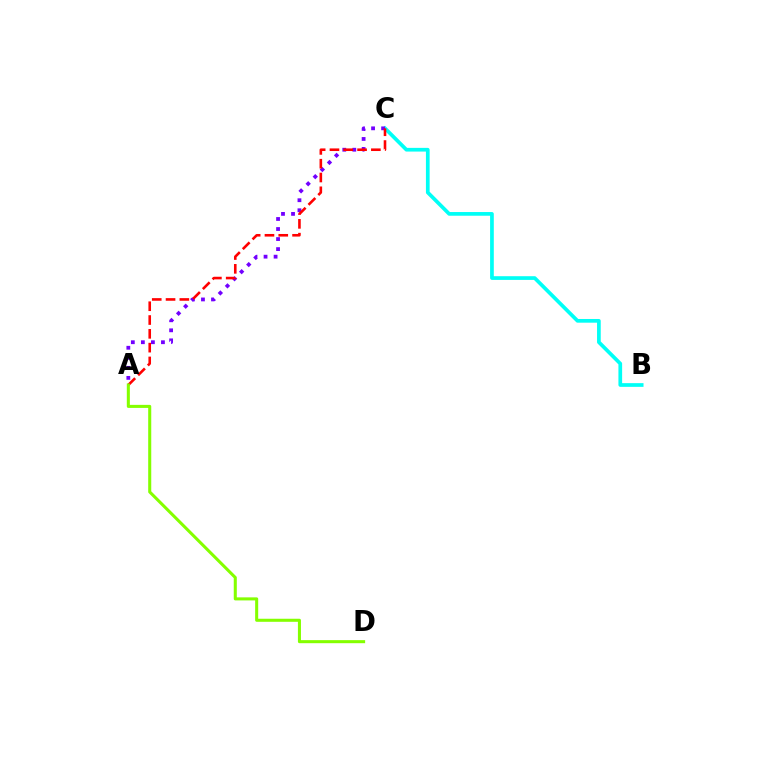{('B', 'C'): [{'color': '#00fff6', 'line_style': 'solid', 'thickness': 2.66}], ('A', 'C'): [{'color': '#7200ff', 'line_style': 'dotted', 'thickness': 2.73}, {'color': '#ff0000', 'line_style': 'dashed', 'thickness': 1.88}], ('A', 'D'): [{'color': '#84ff00', 'line_style': 'solid', 'thickness': 2.2}]}